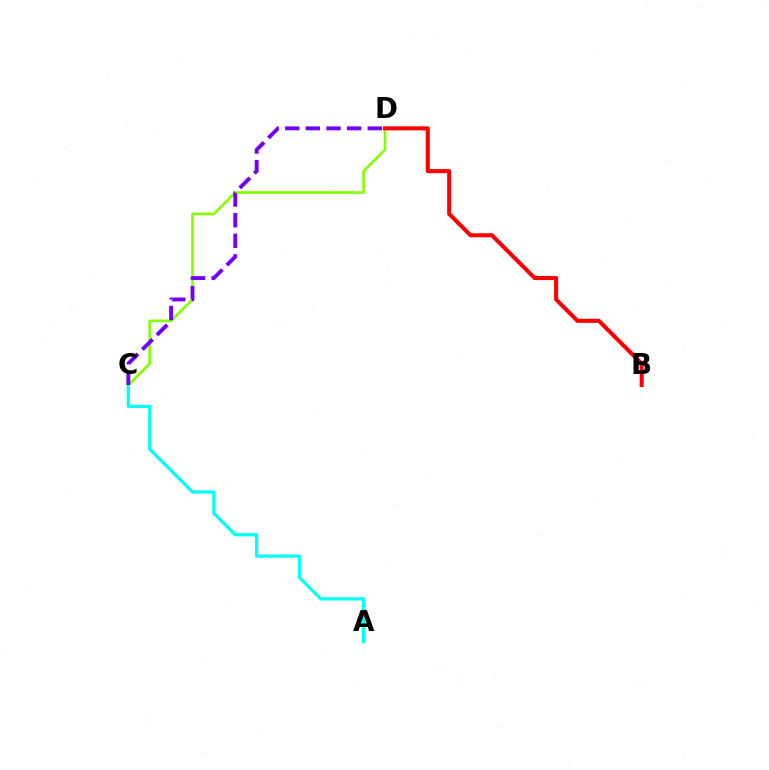{('C', 'D'): [{'color': '#84ff00', 'line_style': 'solid', 'thickness': 1.9}, {'color': '#7200ff', 'line_style': 'dashed', 'thickness': 2.8}], ('B', 'D'): [{'color': '#ff0000', 'line_style': 'solid', 'thickness': 2.92}], ('A', 'C'): [{'color': '#00fff6', 'line_style': 'solid', 'thickness': 2.34}]}